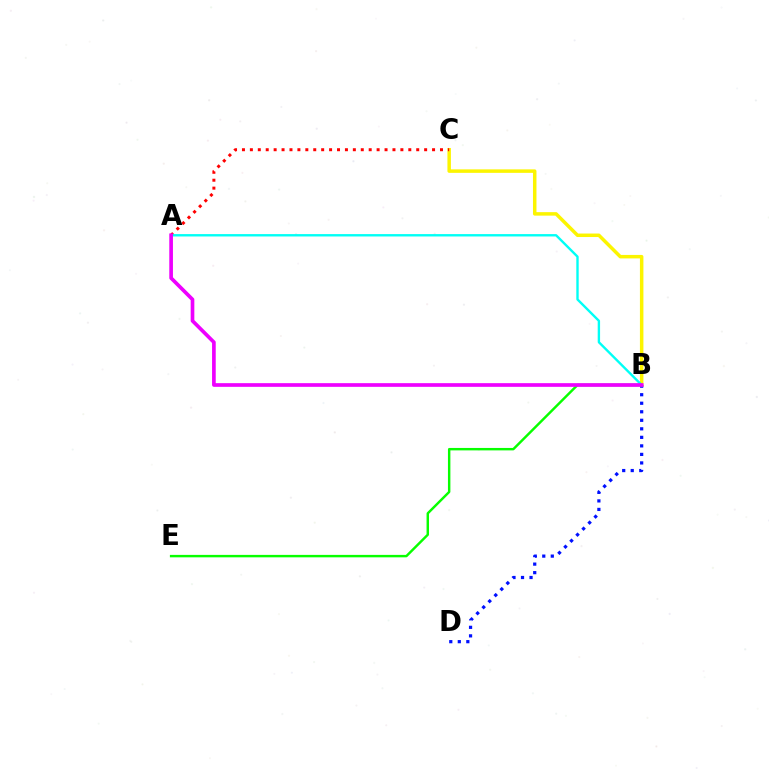{('B', 'C'): [{'color': '#fcf500', 'line_style': 'solid', 'thickness': 2.51}], ('A', 'C'): [{'color': '#ff0000', 'line_style': 'dotted', 'thickness': 2.15}], ('B', 'D'): [{'color': '#0010ff', 'line_style': 'dotted', 'thickness': 2.32}], ('A', 'B'): [{'color': '#00fff6', 'line_style': 'solid', 'thickness': 1.71}, {'color': '#ee00ff', 'line_style': 'solid', 'thickness': 2.64}], ('B', 'E'): [{'color': '#08ff00', 'line_style': 'solid', 'thickness': 1.76}]}